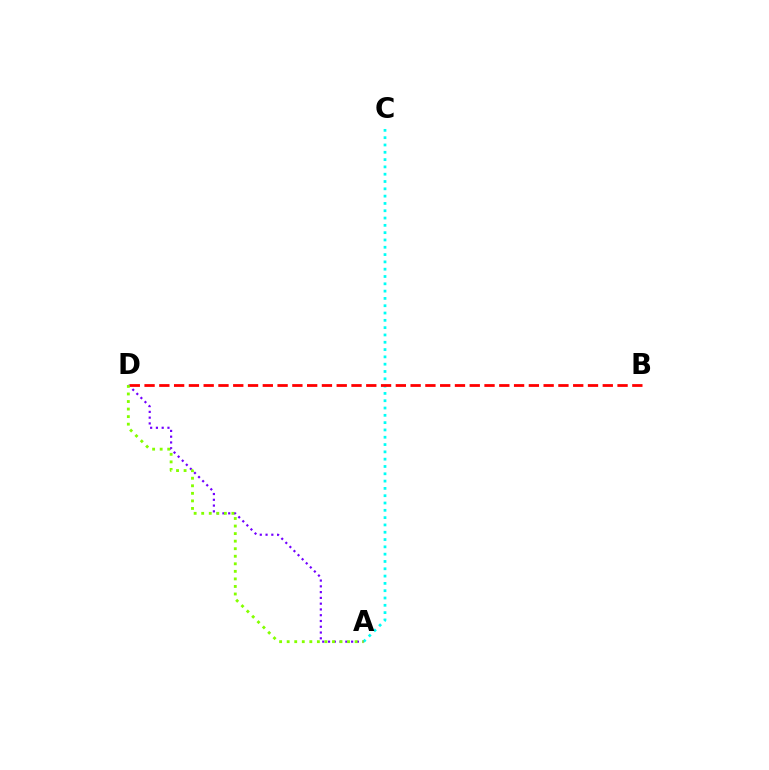{('A', 'C'): [{'color': '#00fff6', 'line_style': 'dotted', 'thickness': 1.99}], ('A', 'D'): [{'color': '#7200ff', 'line_style': 'dotted', 'thickness': 1.57}, {'color': '#84ff00', 'line_style': 'dotted', 'thickness': 2.05}], ('B', 'D'): [{'color': '#ff0000', 'line_style': 'dashed', 'thickness': 2.01}]}